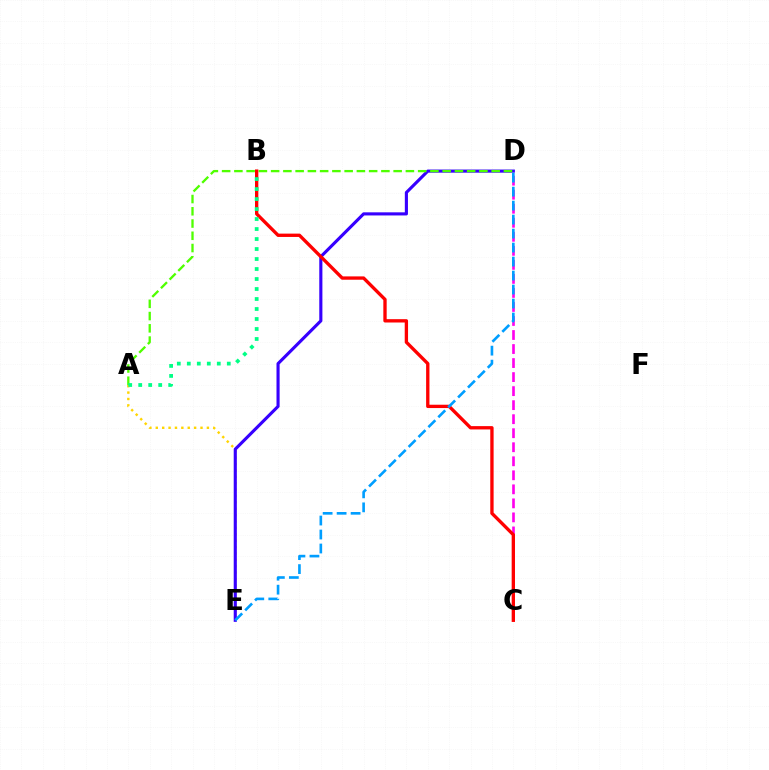{('A', 'E'): [{'color': '#ffd500', 'line_style': 'dotted', 'thickness': 1.74}], ('D', 'E'): [{'color': '#3700ff', 'line_style': 'solid', 'thickness': 2.25}, {'color': '#009eff', 'line_style': 'dashed', 'thickness': 1.9}], ('C', 'D'): [{'color': '#ff00ed', 'line_style': 'dashed', 'thickness': 1.91}], ('A', 'D'): [{'color': '#4fff00', 'line_style': 'dashed', 'thickness': 1.66}], ('B', 'C'): [{'color': '#ff0000', 'line_style': 'solid', 'thickness': 2.4}], ('A', 'B'): [{'color': '#00ff86', 'line_style': 'dotted', 'thickness': 2.72}]}